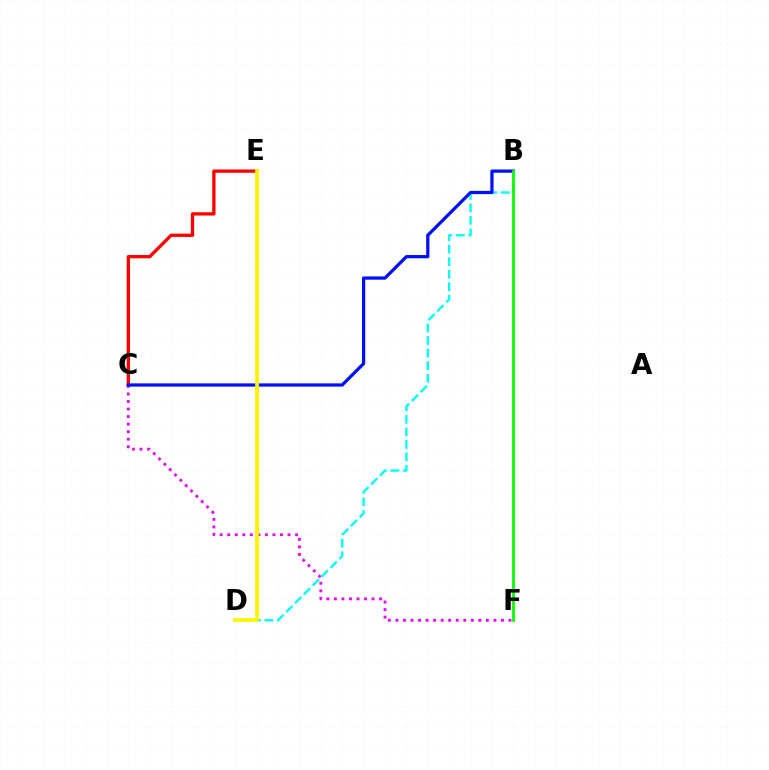{('C', 'F'): [{'color': '#ee00ff', 'line_style': 'dotted', 'thickness': 2.05}], ('B', 'D'): [{'color': '#00fff6', 'line_style': 'dashed', 'thickness': 1.7}], ('C', 'E'): [{'color': '#ff0000', 'line_style': 'solid', 'thickness': 2.38}], ('B', 'C'): [{'color': '#0010ff', 'line_style': 'solid', 'thickness': 2.34}], ('B', 'F'): [{'color': '#08ff00', 'line_style': 'solid', 'thickness': 2.01}], ('D', 'E'): [{'color': '#fcf500', 'line_style': 'solid', 'thickness': 2.7}]}